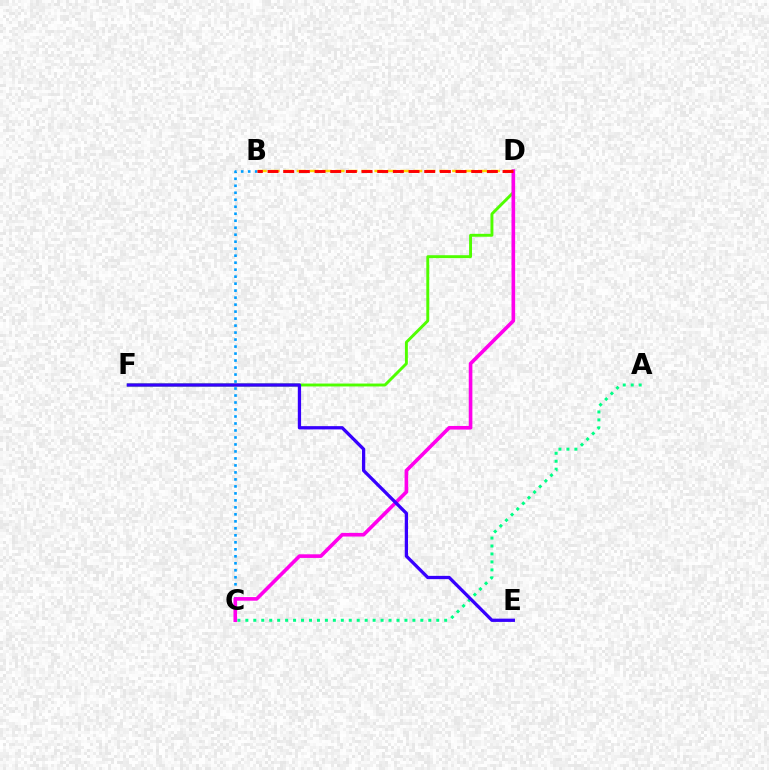{('B', 'C'): [{'color': '#009eff', 'line_style': 'dotted', 'thickness': 1.9}], ('B', 'D'): [{'color': '#ffd500', 'line_style': 'dashed', 'thickness': 1.76}, {'color': '#ff0000', 'line_style': 'dashed', 'thickness': 2.13}], ('A', 'C'): [{'color': '#00ff86', 'line_style': 'dotted', 'thickness': 2.16}], ('D', 'F'): [{'color': '#4fff00', 'line_style': 'solid', 'thickness': 2.09}], ('C', 'D'): [{'color': '#ff00ed', 'line_style': 'solid', 'thickness': 2.61}], ('E', 'F'): [{'color': '#3700ff', 'line_style': 'solid', 'thickness': 2.36}]}